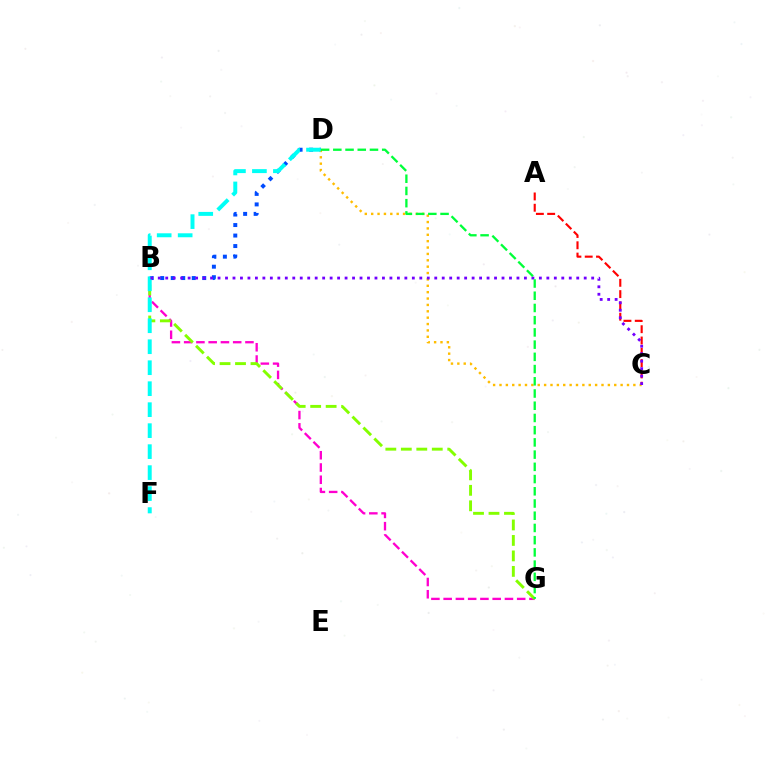{('A', 'C'): [{'color': '#ff0000', 'line_style': 'dashed', 'thickness': 1.53}], ('B', 'G'): [{'color': '#ff00cf', 'line_style': 'dashed', 'thickness': 1.67}, {'color': '#84ff00', 'line_style': 'dashed', 'thickness': 2.1}], ('B', 'D'): [{'color': '#004bff', 'line_style': 'dotted', 'thickness': 2.85}], ('C', 'D'): [{'color': '#ffbd00', 'line_style': 'dotted', 'thickness': 1.73}], ('D', 'F'): [{'color': '#00fff6', 'line_style': 'dashed', 'thickness': 2.85}], ('B', 'C'): [{'color': '#7200ff', 'line_style': 'dotted', 'thickness': 2.03}], ('D', 'G'): [{'color': '#00ff39', 'line_style': 'dashed', 'thickness': 1.66}]}